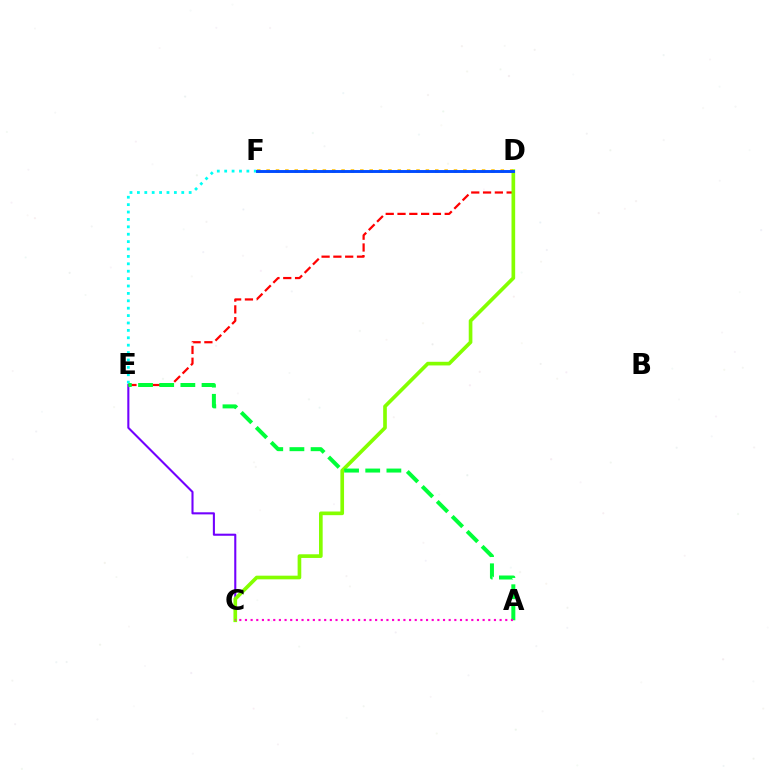{('E', 'F'): [{'color': '#00fff6', 'line_style': 'dotted', 'thickness': 2.01}], ('C', 'E'): [{'color': '#7200ff', 'line_style': 'solid', 'thickness': 1.5}], ('D', 'E'): [{'color': '#ff0000', 'line_style': 'dashed', 'thickness': 1.6}], ('C', 'D'): [{'color': '#84ff00', 'line_style': 'solid', 'thickness': 2.63}], ('A', 'E'): [{'color': '#00ff39', 'line_style': 'dashed', 'thickness': 2.88}], ('D', 'F'): [{'color': '#ffbd00', 'line_style': 'dotted', 'thickness': 2.55}, {'color': '#004bff', 'line_style': 'solid', 'thickness': 2.1}], ('A', 'C'): [{'color': '#ff00cf', 'line_style': 'dotted', 'thickness': 1.54}]}